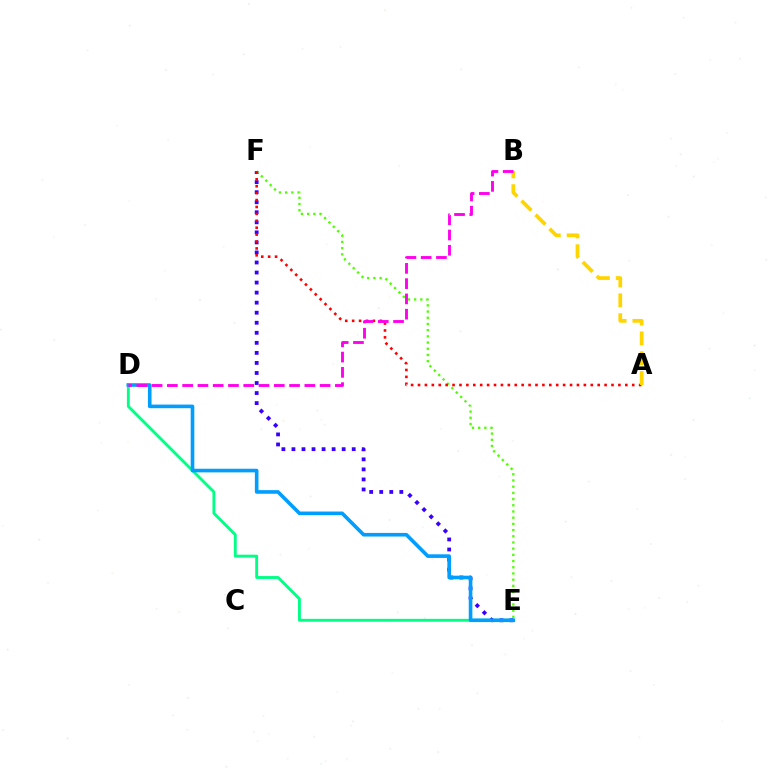{('D', 'E'): [{'color': '#00ff86', 'line_style': 'solid', 'thickness': 2.07}, {'color': '#009eff', 'line_style': 'solid', 'thickness': 2.6}], ('E', 'F'): [{'color': '#3700ff', 'line_style': 'dotted', 'thickness': 2.73}, {'color': '#4fff00', 'line_style': 'dotted', 'thickness': 1.68}], ('A', 'F'): [{'color': '#ff0000', 'line_style': 'dotted', 'thickness': 1.88}], ('A', 'B'): [{'color': '#ffd500', 'line_style': 'dashed', 'thickness': 2.69}], ('B', 'D'): [{'color': '#ff00ed', 'line_style': 'dashed', 'thickness': 2.07}]}